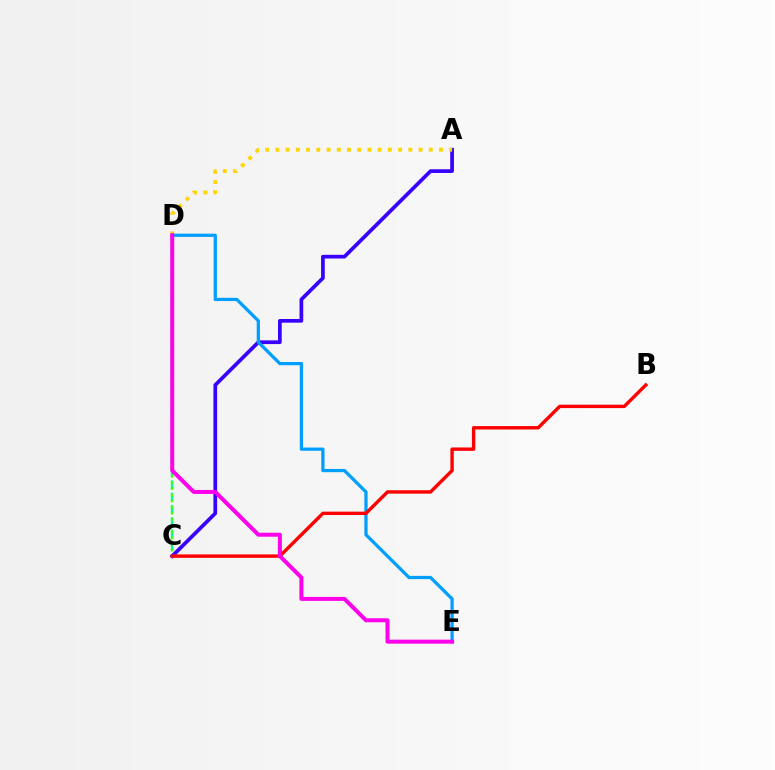{('C', 'D'): [{'color': '#00ff86', 'line_style': 'dashed', 'thickness': 1.67}, {'color': '#4fff00', 'line_style': 'dotted', 'thickness': 1.67}], ('A', 'C'): [{'color': '#3700ff', 'line_style': 'solid', 'thickness': 2.66}], ('A', 'D'): [{'color': '#ffd500', 'line_style': 'dotted', 'thickness': 2.78}], ('D', 'E'): [{'color': '#009eff', 'line_style': 'solid', 'thickness': 2.34}, {'color': '#ff00ed', 'line_style': 'solid', 'thickness': 2.87}], ('B', 'C'): [{'color': '#ff0000', 'line_style': 'solid', 'thickness': 2.44}]}